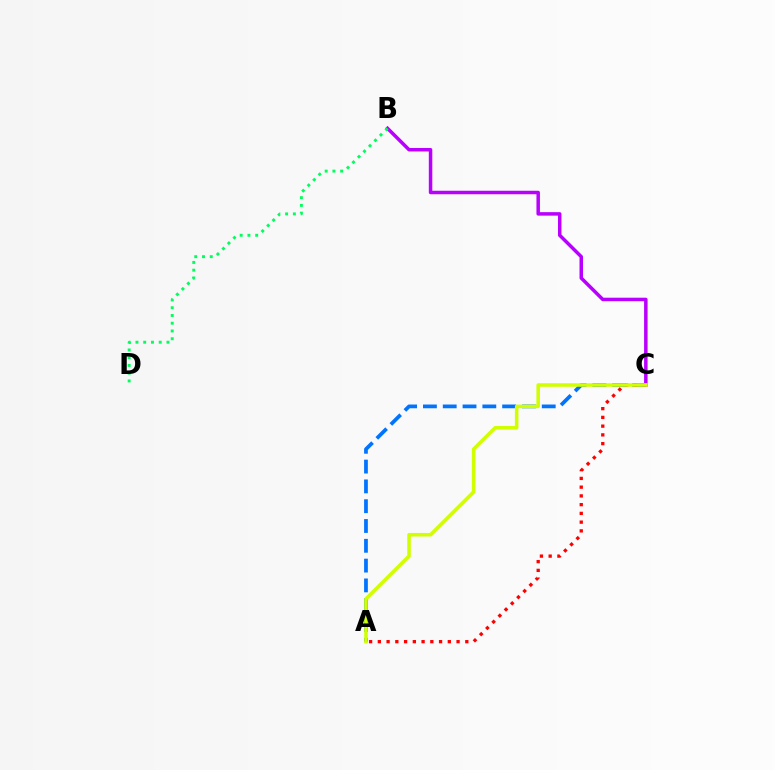{('A', 'C'): [{'color': '#0074ff', 'line_style': 'dashed', 'thickness': 2.69}, {'color': '#ff0000', 'line_style': 'dotted', 'thickness': 2.38}, {'color': '#d1ff00', 'line_style': 'solid', 'thickness': 2.56}], ('B', 'C'): [{'color': '#b900ff', 'line_style': 'solid', 'thickness': 2.51}], ('B', 'D'): [{'color': '#00ff5c', 'line_style': 'dotted', 'thickness': 2.11}]}